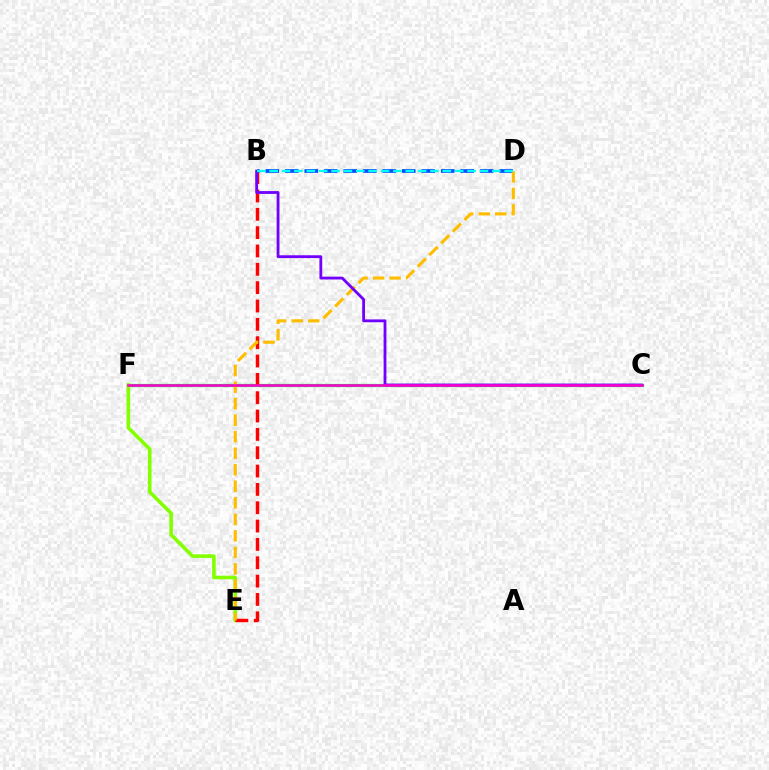{('C', 'F'): [{'color': '#00ff39', 'line_style': 'solid', 'thickness': 2.33}, {'color': '#ff00cf', 'line_style': 'solid', 'thickness': 1.85}], ('E', 'F'): [{'color': '#84ff00', 'line_style': 'solid', 'thickness': 2.61}], ('B', 'E'): [{'color': '#ff0000', 'line_style': 'dashed', 'thickness': 2.49}], ('B', 'D'): [{'color': '#004bff', 'line_style': 'dashed', 'thickness': 2.65}, {'color': '#00fff6', 'line_style': 'dashed', 'thickness': 1.68}], ('D', 'E'): [{'color': '#ffbd00', 'line_style': 'dashed', 'thickness': 2.24}], ('B', 'C'): [{'color': '#7200ff', 'line_style': 'solid', 'thickness': 2.02}]}